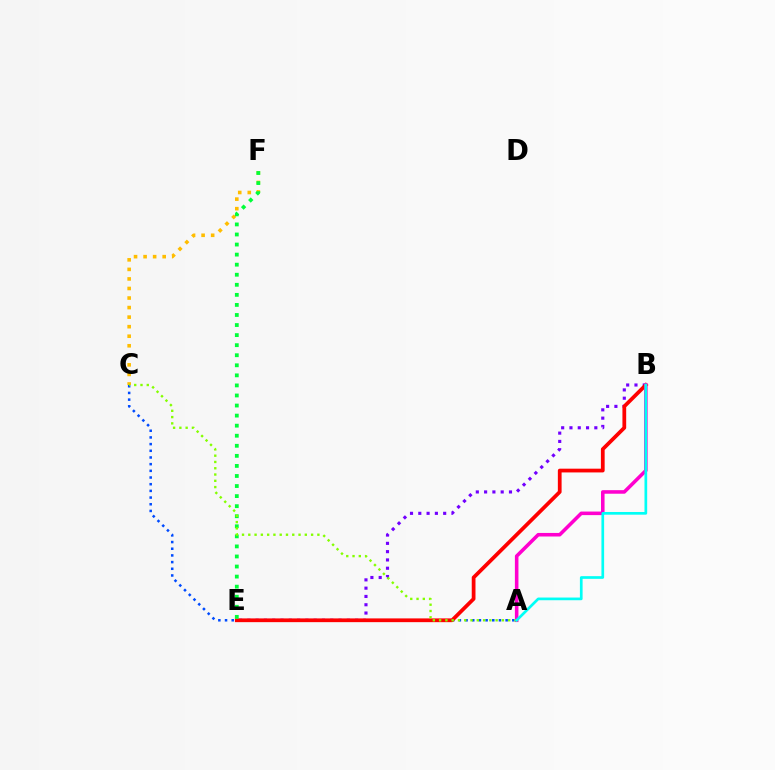{('B', 'E'): [{'color': '#7200ff', 'line_style': 'dotted', 'thickness': 2.25}, {'color': '#ff0000', 'line_style': 'solid', 'thickness': 2.7}], ('C', 'F'): [{'color': '#ffbd00', 'line_style': 'dotted', 'thickness': 2.59}], ('A', 'C'): [{'color': '#004bff', 'line_style': 'dotted', 'thickness': 1.82}, {'color': '#84ff00', 'line_style': 'dotted', 'thickness': 1.71}], ('E', 'F'): [{'color': '#00ff39', 'line_style': 'dotted', 'thickness': 2.73}], ('A', 'B'): [{'color': '#ff00cf', 'line_style': 'solid', 'thickness': 2.56}, {'color': '#00fff6', 'line_style': 'solid', 'thickness': 1.94}]}